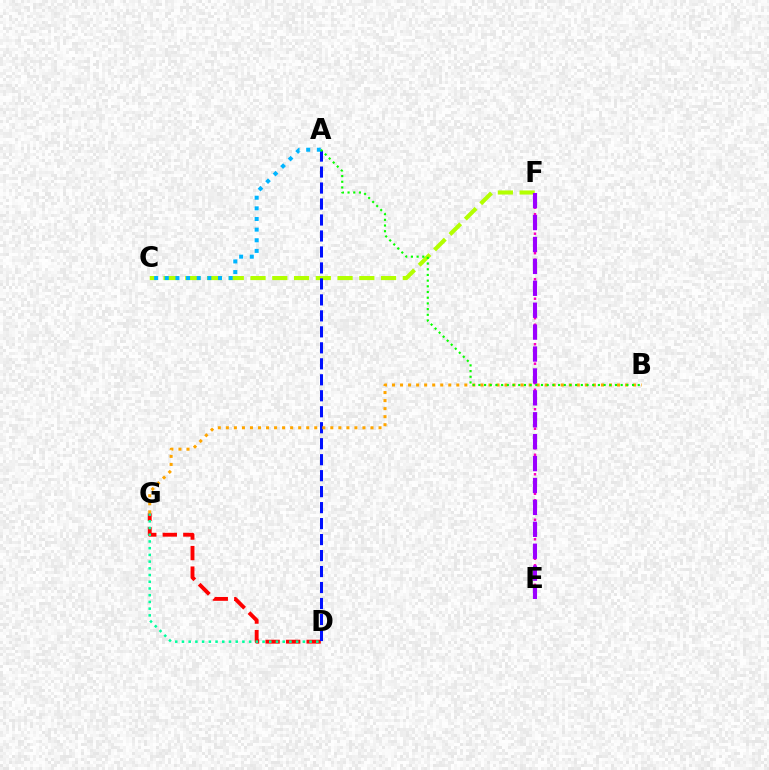{('C', 'F'): [{'color': '#b3ff00', 'line_style': 'dashed', 'thickness': 2.95}], ('D', 'G'): [{'color': '#ff0000', 'line_style': 'dashed', 'thickness': 2.79}, {'color': '#00ff9d', 'line_style': 'dotted', 'thickness': 1.82}], ('A', 'D'): [{'color': '#0010ff', 'line_style': 'dashed', 'thickness': 2.17}], ('E', 'F'): [{'color': '#ff00bd', 'line_style': 'dotted', 'thickness': 1.77}, {'color': '#9b00ff', 'line_style': 'dashed', 'thickness': 2.98}], ('A', 'C'): [{'color': '#00b5ff', 'line_style': 'dotted', 'thickness': 2.89}], ('B', 'G'): [{'color': '#ffa500', 'line_style': 'dotted', 'thickness': 2.18}], ('A', 'B'): [{'color': '#08ff00', 'line_style': 'dotted', 'thickness': 1.55}]}